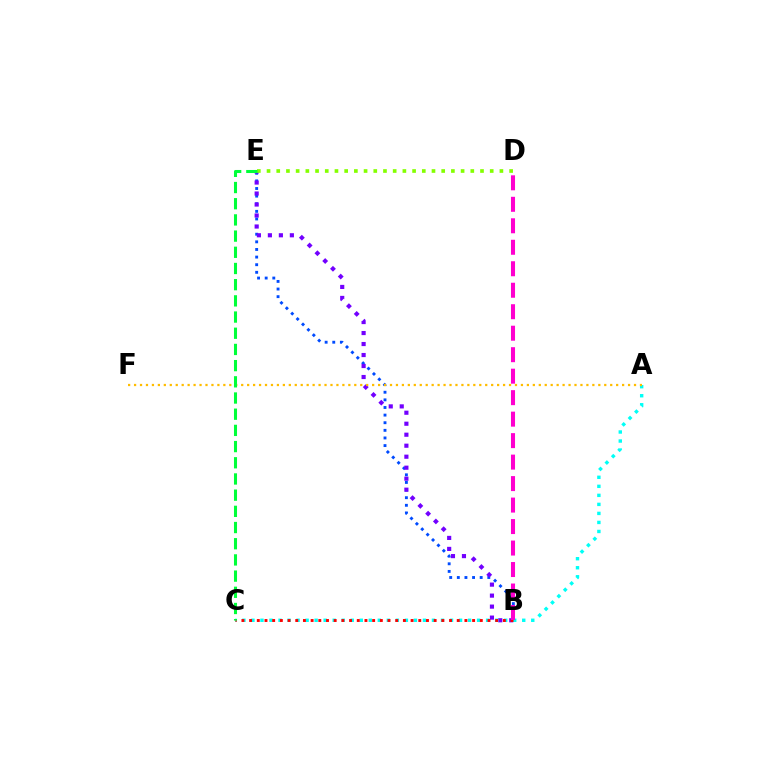{('B', 'E'): [{'color': '#004bff', 'line_style': 'dotted', 'thickness': 2.07}, {'color': '#7200ff', 'line_style': 'dotted', 'thickness': 2.99}], ('A', 'C'): [{'color': '#00fff6', 'line_style': 'dotted', 'thickness': 2.45}], ('B', 'C'): [{'color': '#ff0000', 'line_style': 'dotted', 'thickness': 2.09}], ('D', 'E'): [{'color': '#84ff00', 'line_style': 'dotted', 'thickness': 2.64}], ('A', 'F'): [{'color': '#ffbd00', 'line_style': 'dotted', 'thickness': 1.62}], ('B', 'D'): [{'color': '#ff00cf', 'line_style': 'dashed', 'thickness': 2.92}], ('C', 'E'): [{'color': '#00ff39', 'line_style': 'dashed', 'thickness': 2.2}]}